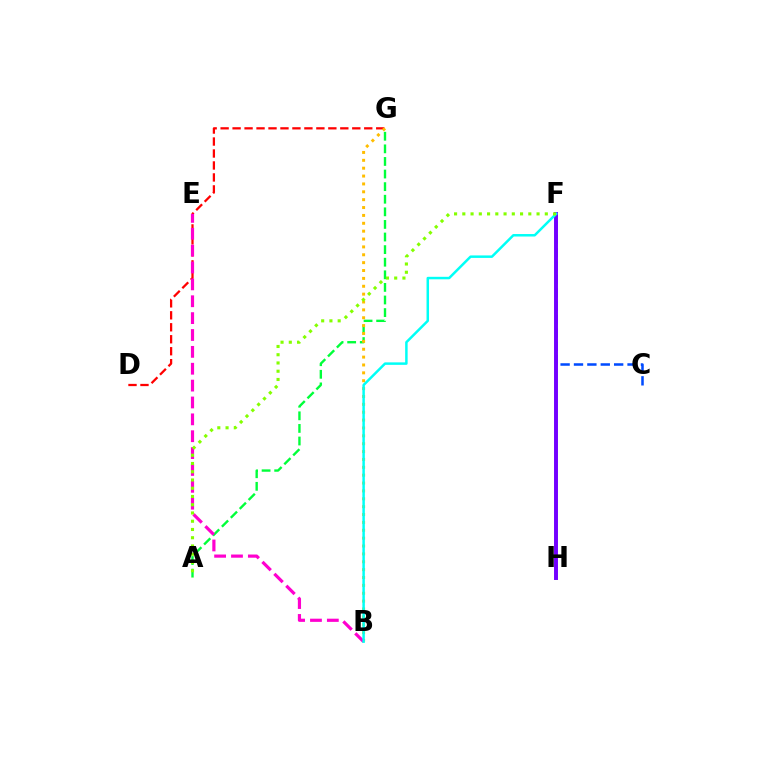{('D', 'G'): [{'color': '#ff0000', 'line_style': 'dashed', 'thickness': 1.63}], ('A', 'G'): [{'color': '#00ff39', 'line_style': 'dashed', 'thickness': 1.71}], ('B', 'G'): [{'color': '#ffbd00', 'line_style': 'dotted', 'thickness': 2.14}], ('B', 'E'): [{'color': '#ff00cf', 'line_style': 'dashed', 'thickness': 2.29}], ('C', 'F'): [{'color': '#004bff', 'line_style': 'dashed', 'thickness': 1.82}], ('F', 'H'): [{'color': '#7200ff', 'line_style': 'solid', 'thickness': 2.83}], ('B', 'F'): [{'color': '#00fff6', 'line_style': 'solid', 'thickness': 1.79}], ('A', 'F'): [{'color': '#84ff00', 'line_style': 'dotted', 'thickness': 2.24}]}